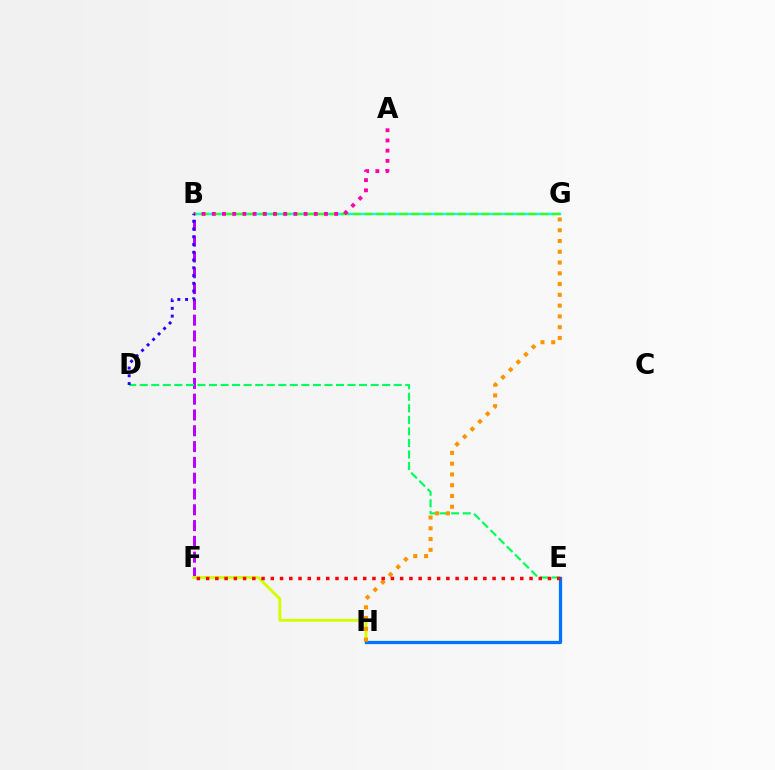{('B', 'F'): [{'color': '#b900ff', 'line_style': 'dashed', 'thickness': 2.15}], ('F', 'H'): [{'color': '#d1ff00', 'line_style': 'solid', 'thickness': 2.08}], ('B', 'G'): [{'color': '#00fff6', 'line_style': 'solid', 'thickness': 1.78}, {'color': '#3dff00', 'line_style': 'dashed', 'thickness': 1.59}], ('A', 'B'): [{'color': '#ff00ac', 'line_style': 'dotted', 'thickness': 2.77}], ('D', 'E'): [{'color': '#00ff5c', 'line_style': 'dashed', 'thickness': 1.57}], ('E', 'H'): [{'color': '#0074ff', 'line_style': 'solid', 'thickness': 2.34}], ('G', 'H'): [{'color': '#ff9400', 'line_style': 'dotted', 'thickness': 2.93}], ('B', 'D'): [{'color': '#2500ff', 'line_style': 'dotted', 'thickness': 2.11}], ('E', 'F'): [{'color': '#ff0000', 'line_style': 'dotted', 'thickness': 2.51}]}